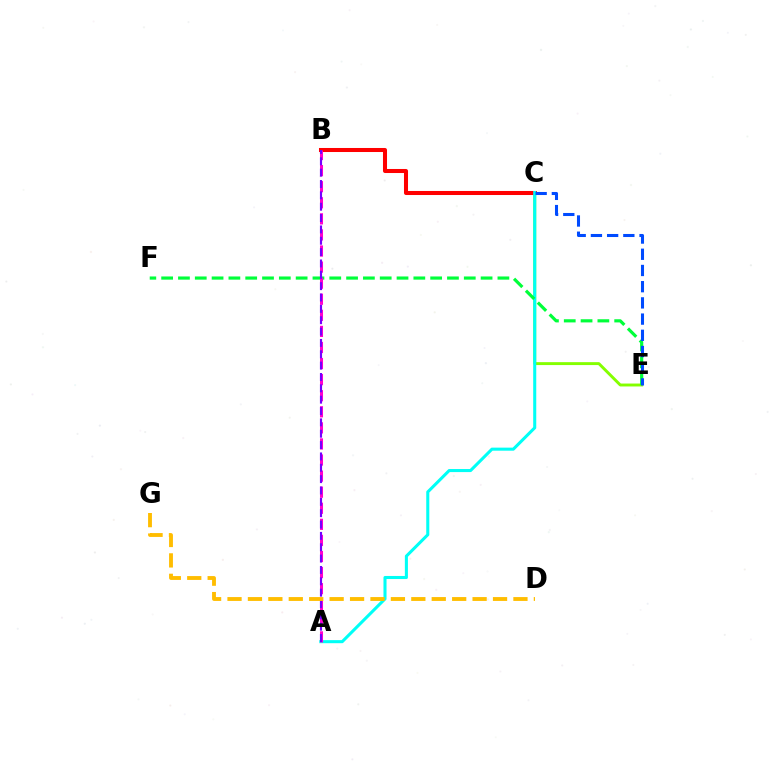{('C', 'E'): [{'color': '#84ff00', 'line_style': 'solid', 'thickness': 2.1}, {'color': '#004bff', 'line_style': 'dashed', 'thickness': 2.2}], ('B', 'C'): [{'color': '#ff0000', 'line_style': 'solid', 'thickness': 2.91}], ('A', 'C'): [{'color': '#00fff6', 'line_style': 'solid', 'thickness': 2.2}], ('E', 'F'): [{'color': '#00ff39', 'line_style': 'dashed', 'thickness': 2.28}], ('A', 'B'): [{'color': '#ff00cf', 'line_style': 'dashed', 'thickness': 2.18}, {'color': '#7200ff', 'line_style': 'dashed', 'thickness': 1.54}], ('D', 'G'): [{'color': '#ffbd00', 'line_style': 'dashed', 'thickness': 2.77}]}